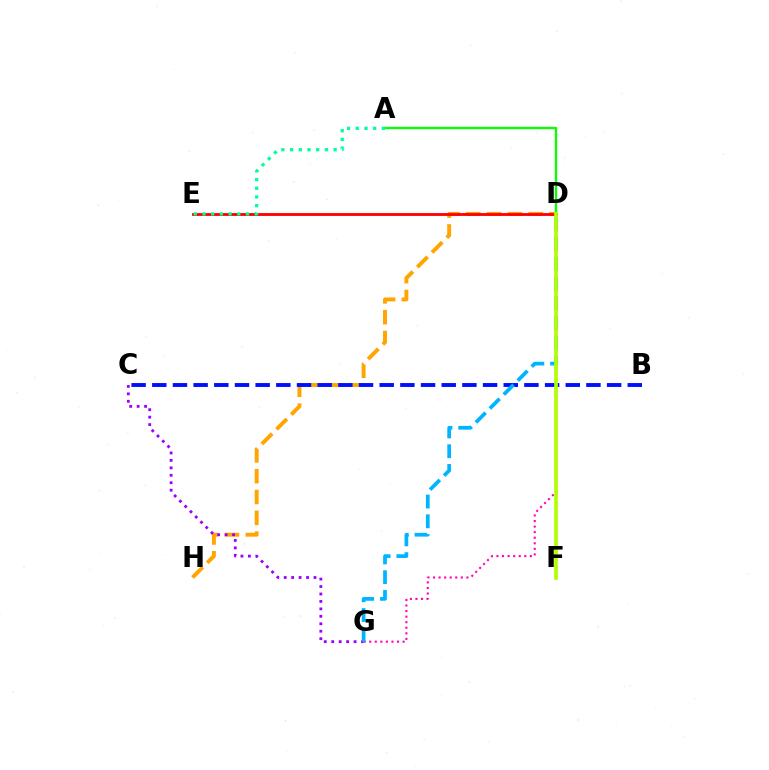{('D', 'H'): [{'color': '#ffa500', 'line_style': 'dashed', 'thickness': 2.83}], ('C', 'G'): [{'color': '#9b00ff', 'line_style': 'dotted', 'thickness': 2.02}], ('B', 'C'): [{'color': '#0010ff', 'line_style': 'dashed', 'thickness': 2.81}], ('A', 'D'): [{'color': '#08ff00', 'line_style': 'solid', 'thickness': 1.67}], ('D', 'E'): [{'color': '#ff0000', 'line_style': 'solid', 'thickness': 2.03}], ('D', 'G'): [{'color': '#ff00bd', 'line_style': 'dotted', 'thickness': 1.51}, {'color': '#00b5ff', 'line_style': 'dashed', 'thickness': 2.68}], ('A', 'E'): [{'color': '#00ff9d', 'line_style': 'dotted', 'thickness': 2.36}], ('D', 'F'): [{'color': '#b3ff00', 'line_style': 'solid', 'thickness': 2.65}]}